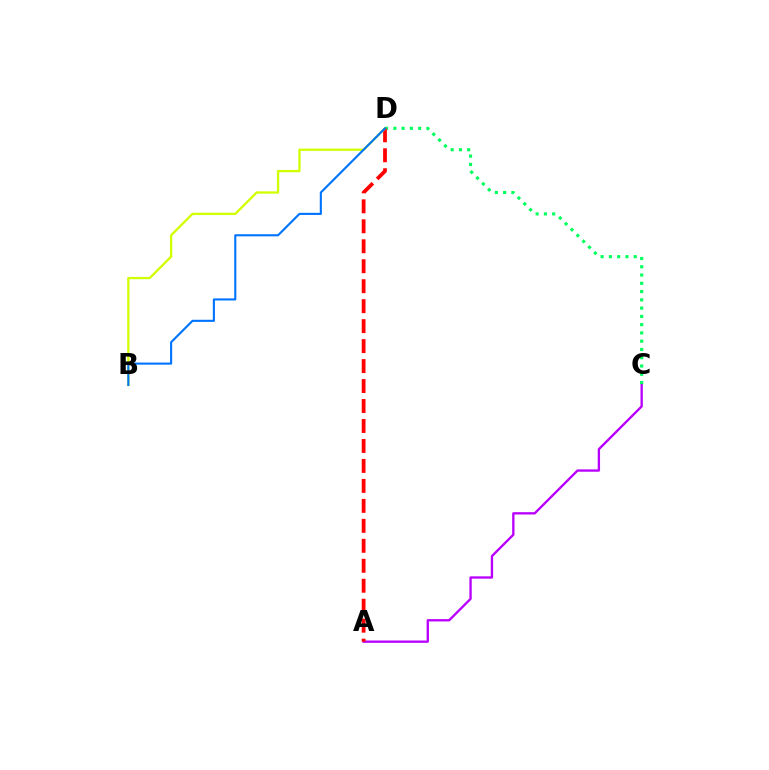{('A', 'C'): [{'color': '#b900ff', 'line_style': 'solid', 'thickness': 1.68}], ('C', 'D'): [{'color': '#00ff5c', 'line_style': 'dotted', 'thickness': 2.25}], ('A', 'D'): [{'color': '#ff0000', 'line_style': 'dashed', 'thickness': 2.71}], ('B', 'D'): [{'color': '#d1ff00', 'line_style': 'solid', 'thickness': 1.65}, {'color': '#0074ff', 'line_style': 'solid', 'thickness': 1.52}]}